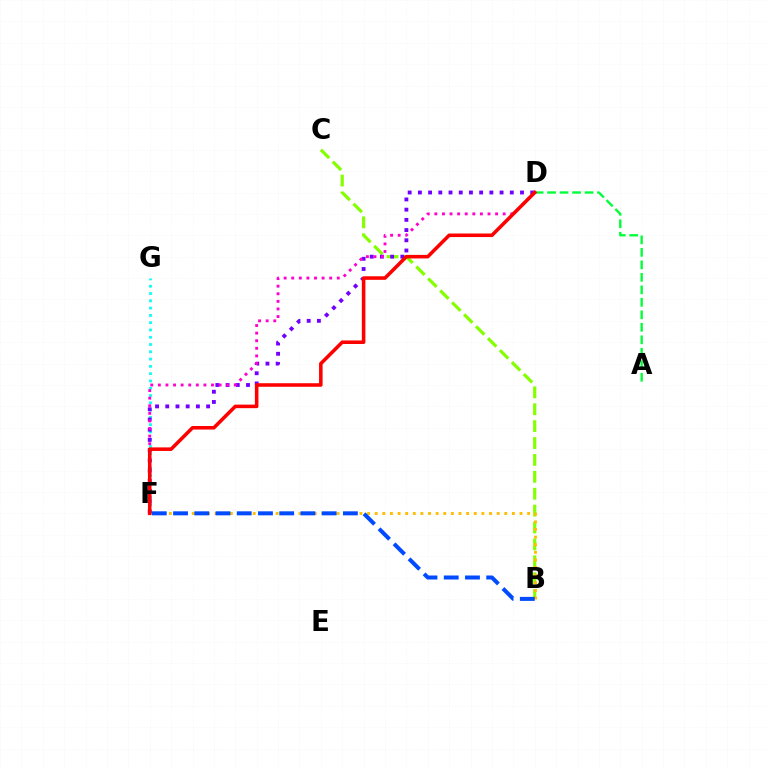{('B', 'C'): [{'color': '#84ff00', 'line_style': 'dashed', 'thickness': 2.29}], ('B', 'F'): [{'color': '#ffbd00', 'line_style': 'dotted', 'thickness': 2.07}, {'color': '#004bff', 'line_style': 'dashed', 'thickness': 2.88}], ('F', 'G'): [{'color': '#00fff6', 'line_style': 'dotted', 'thickness': 1.98}], ('A', 'D'): [{'color': '#00ff39', 'line_style': 'dashed', 'thickness': 1.7}], ('D', 'F'): [{'color': '#7200ff', 'line_style': 'dotted', 'thickness': 2.77}, {'color': '#ff00cf', 'line_style': 'dotted', 'thickness': 2.06}, {'color': '#ff0000', 'line_style': 'solid', 'thickness': 2.56}]}